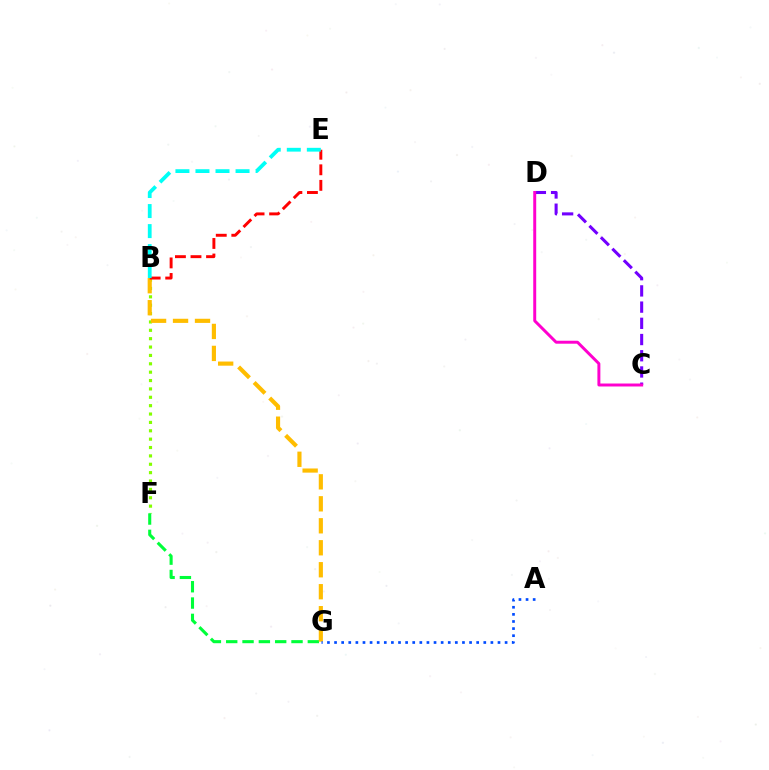{('B', 'F'): [{'color': '#84ff00', 'line_style': 'dotted', 'thickness': 2.27}], ('F', 'G'): [{'color': '#00ff39', 'line_style': 'dashed', 'thickness': 2.22}], ('B', 'G'): [{'color': '#ffbd00', 'line_style': 'dashed', 'thickness': 2.99}], ('B', 'E'): [{'color': '#ff0000', 'line_style': 'dashed', 'thickness': 2.11}, {'color': '#00fff6', 'line_style': 'dashed', 'thickness': 2.72}], ('A', 'G'): [{'color': '#004bff', 'line_style': 'dotted', 'thickness': 1.93}], ('C', 'D'): [{'color': '#7200ff', 'line_style': 'dashed', 'thickness': 2.2}, {'color': '#ff00cf', 'line_style': 'solid', 'thickness': 2.13}]}